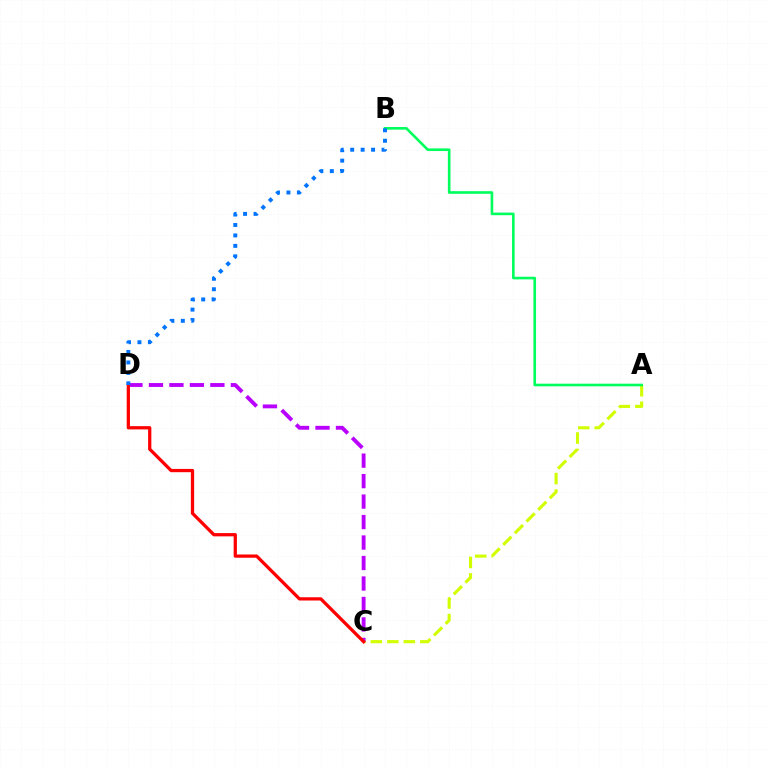{('A', 'C'): [{'color': '#d1ff00', 'line_style': 'dashed', 'thickness': 2.24}], ('C', 'D'): [{'color': '#b900ff', 'line_style': 'dashed', 'thickness': 2.78}, {'color': '#ff0000', 'line_style': 'solid', 'thickness': 2.35}], ('A', 'B'): [{'color': '#00ff5c', 'line_style': 'solid', 'thickness': 1.89}], ('B', 'D'): [{'color': '#0074ff', 'line_style': 'dotted', 'thickness': 2.84}]}